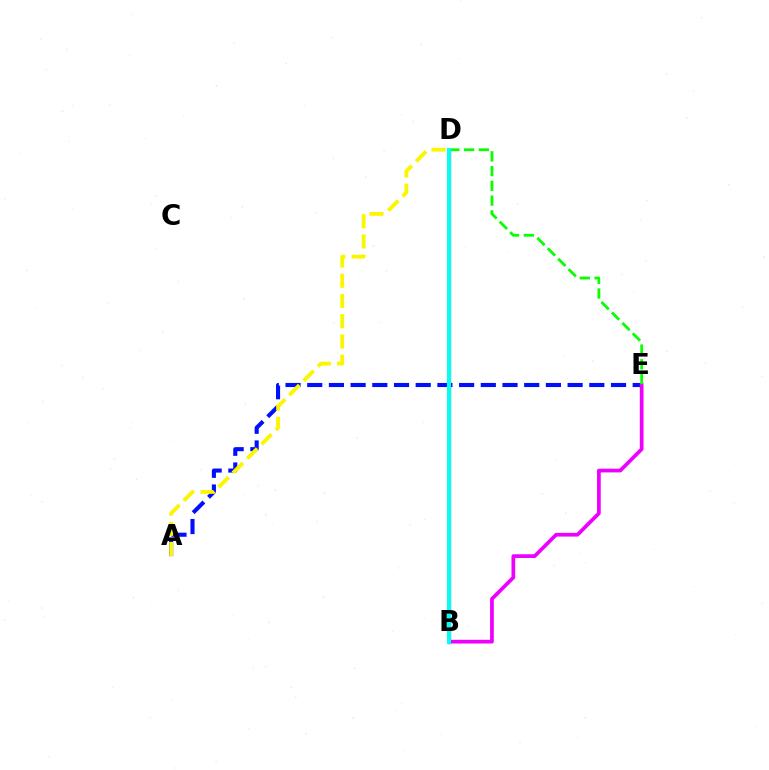{('A', 'E'): [{'color': '#0010ff', 'line_style': 'dashed', 'thickness': 2.95}], ('B', 'D'): [{'color': '#ff0000', 'line_style': 'solid', 'thickness': 2.37}, {'color': '#00fff6', 'line_style': 'solid', 'thickness': 2.93}], ('B', 'E'): [{'color': '#ee00ff', 'line_style': 'solid', 'thickness': 2.68}], ('A', 'D'): [{'color': '#fcf500', 'line_style': 'dashed', 'thickness': 2.75}], ('D', 'E'): [{'color': '#08ff00', 'line_style': 'dashed', 'thickness': 2.0}]}